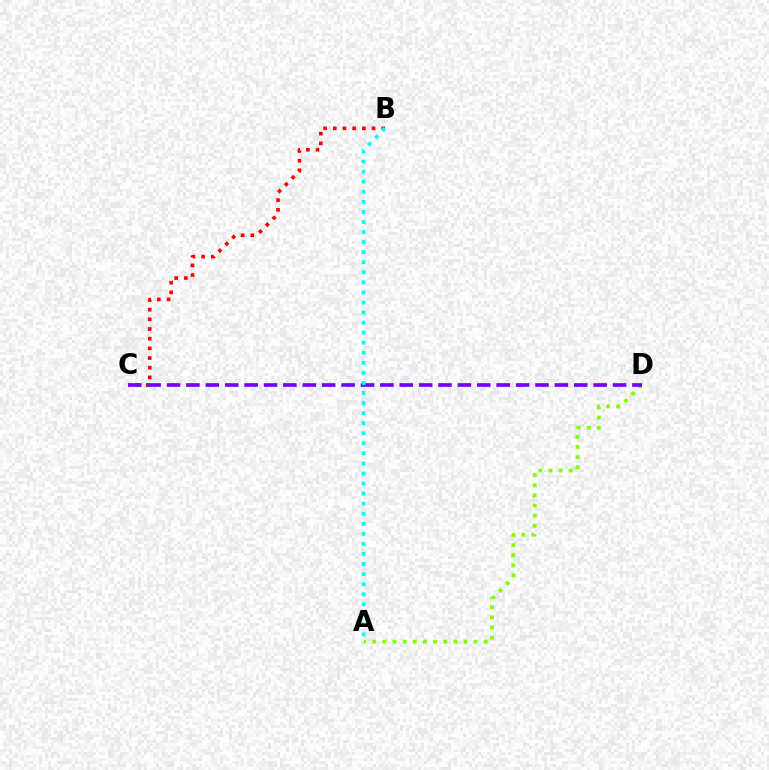{('A', 'D'): [{'color': '#84ff00', 'line_style': 'dotted', 'thickness': 2.76}], ('B', 'C'): [{'color': '#ff0000', 'line_style': 'dotted', 'thickness': 2.63}], ('C', 'D'): [{'color': '#7200ff', 'line_style': 'dashed', 'thickness': 2.63}], ('A', 'B'): [{'color': '#00fff6', 'line_style': 'dotted', 'thickness': 2.73}]}